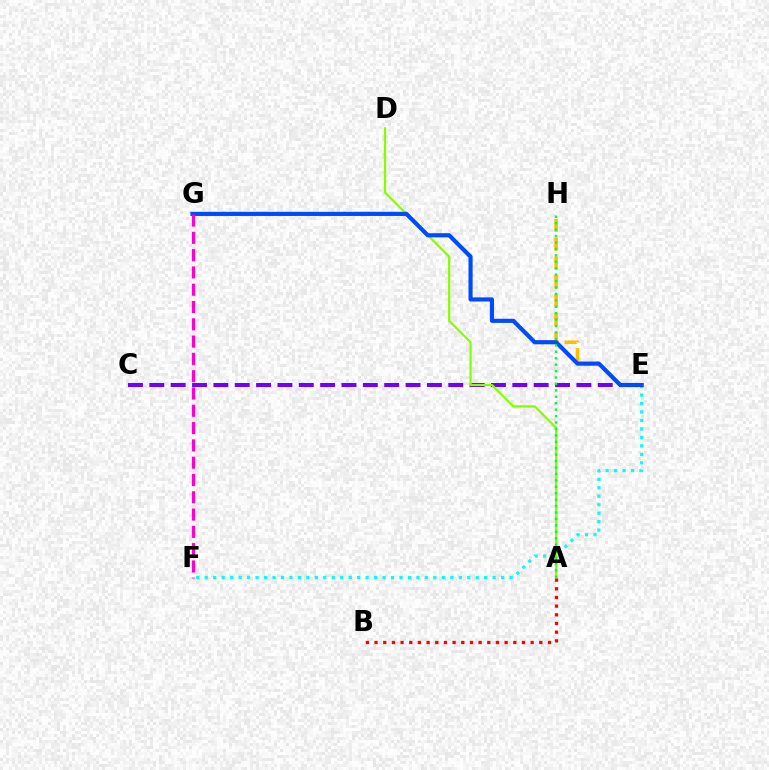{('C', 'E'): [{'color': '#7200ff', 'line_style': 'dashed', 'thickness': 2.9}], ('A', 'D'): [{'color': '#84ff00', 'line_style': 'solid', 'thickness': 1.6}], ('E', 'H'): [{'color': '#ffbd00', 'line_style': 'dashed', 'thickness': 2.56}], ('E', 'F'): [{'color': '#00fff6', 'line_style': 'dotted', 'thickness': 2.3}], ('E', 'G'): [{'color': '#004bff', 'line_style': 'solid', 'thickness': 2.98}], ('A', 'H'): [{'color': '#00ff39', 'line_style': 'dotted', 'thickness': 1.75}], ('F', 'G'): [{'color': '#ff00cf', 'line_style': 'dashed', 'thickness': 2.35}], ('A', 'B'): [{'color': '#ff0000', 'line_style': 'dotted', 'thickness': 2.36}]}